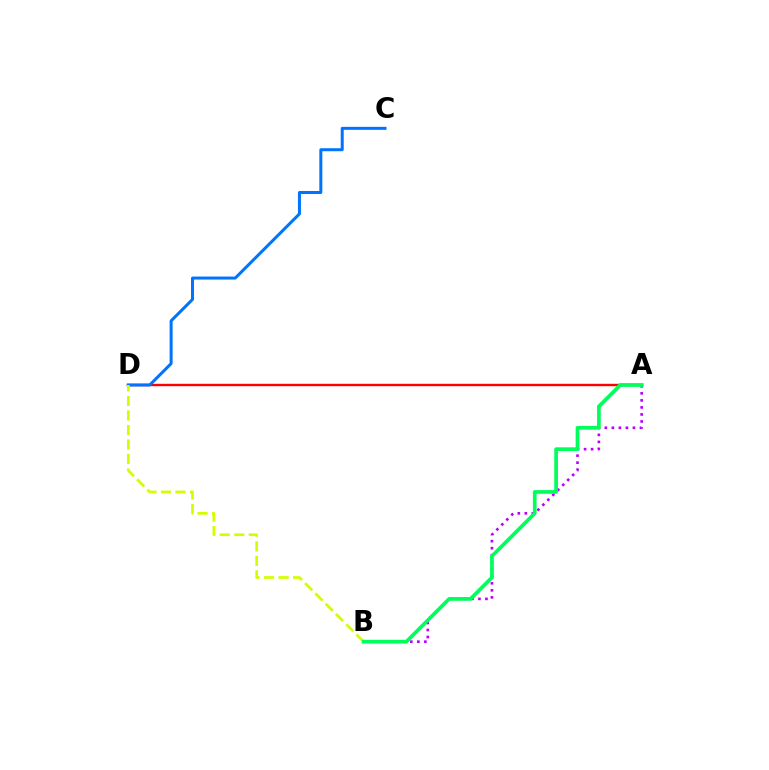{('A', 'D'): [{'color': '#ff0000', 'line_style': 'solid', 'thickness': 1.73}], ('A', 'B'): [{'color': '#b900ff', 'line_style': 'dotted', 'thickness': 1.91}, {'color': '#00ff5c', 'line_style': 'solid', 'thickness': 2.67}], ('C', 'D'): [{'color': '#0074ff', 'line_style': 'solid', 'thickness': 2.17}], ('B', 'D'): [{'color': '#d1ff00', 'line_style': 'dashed', 'thickness': 1.97}]}